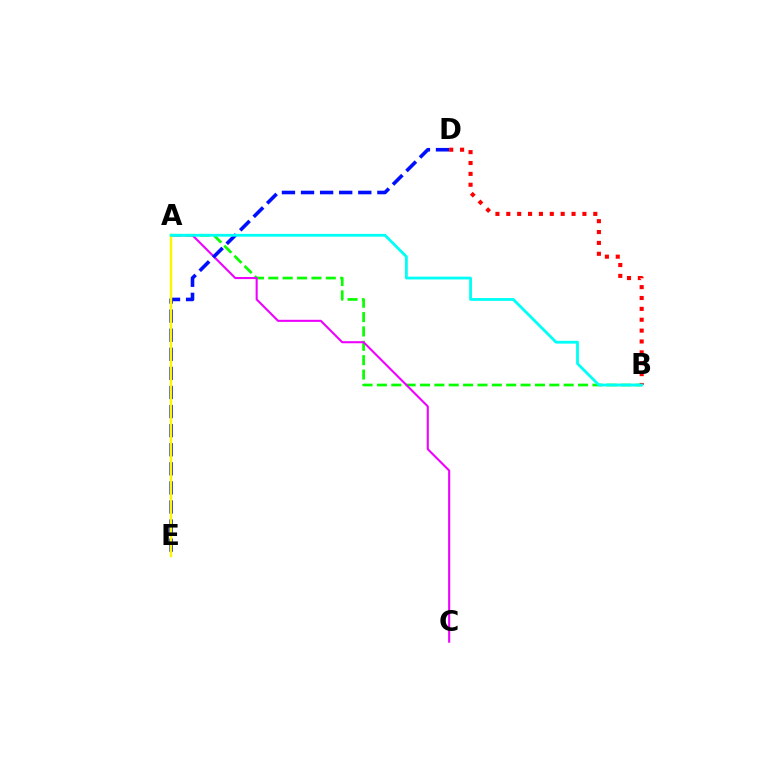{('A', 'B'): [{'color': '#08ff00', 'line_style': 'dashed', 'thickness': 1.95}, {'color': '#00fff6', 'line_style': 'solid', 'thickness': 2.01}], ('A', 'C'): [{'color': '#ee00ff', 'line_style': 'solid', 'thickness': 1.5}], ('D', 'E'): [{'color': '#0010ff', 'line_style': 'dashed', 'thickness': 2.59}], ('A', 'E'): [{'color': '#fcf500', 'line_style': 'solid', 'thickness': 1.75}], ('B', 'D'): [{'color': '#ff0000', 'line_style': 'dotted', 'thickness': 2.95}]}